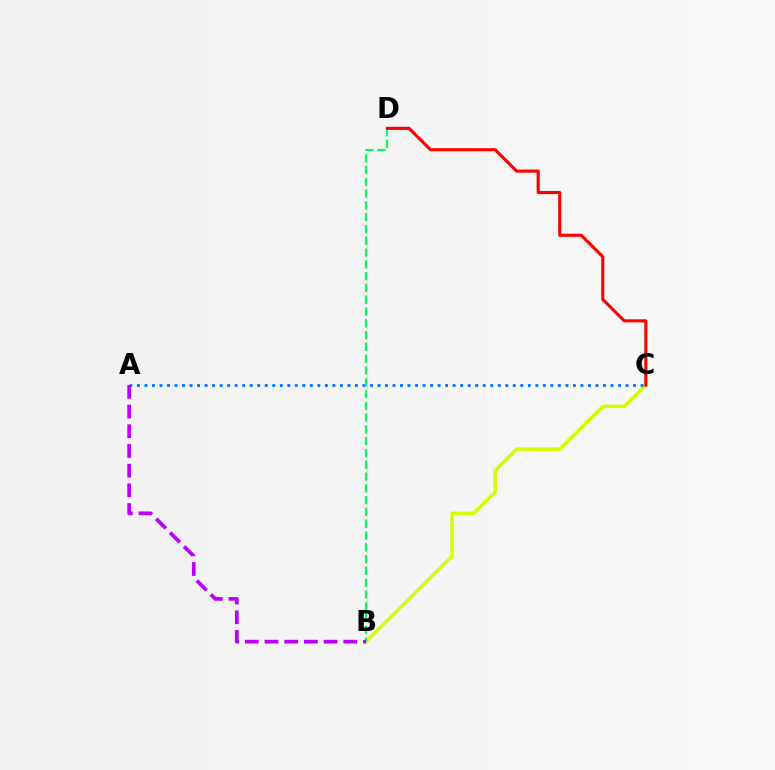{('B', 'C'): [{'color': '#d1ff00', 'line_style': 'solid', 'thickness': 2.53}], ('A', 'C'): [{'color': '#0074ff', 'line_style': 'dotted', 'thickness': 2.04}], ('B', 'D'): [{'color': '#00ff5c', 'line_style': 'dashed', 'thickness': 1.6}], ('C', 'D'): [{'color': '#ff0000', 'line_style': 'solid', 'thickness': 2.23}], ('A', 'B'): [{'color': '#b900ff', 'line_style': 'dashed', 'thickness': 2.67}]}